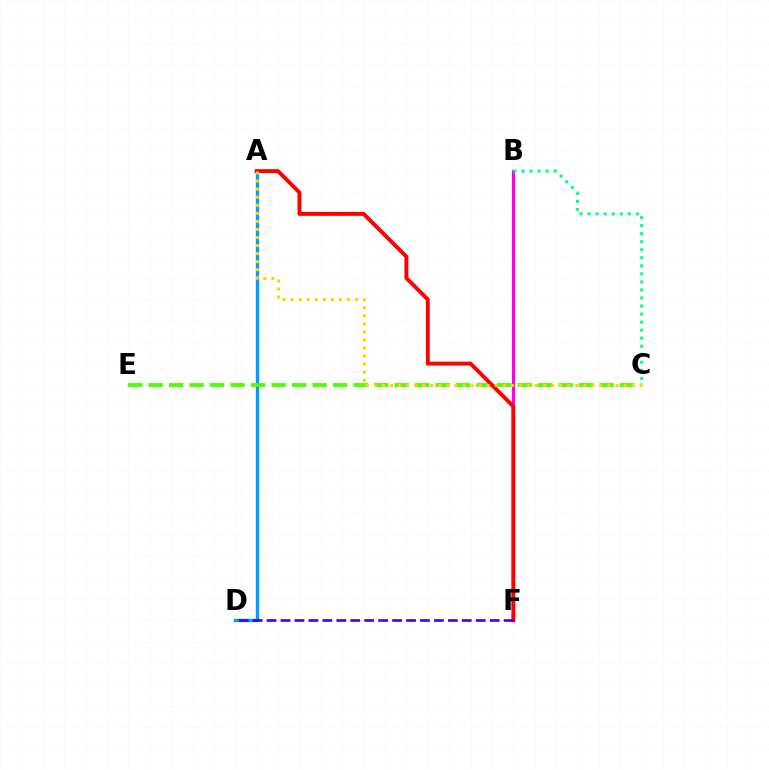{('A', 'D'): [{'color': '#009eff', 'line_style': 'solid', 'thickness': 2.41}], ('B', 'F'): [{'color': '#ff00ed', 'line_style': 'solid', 'thickness': 2.29}], ('C', 'E'): [{'color': '#4fff00', 'line_style': 'dashed', 'thickness': 2.78}], ('B', 'C'): [{'color': '#00ff86', 'line_style': 'dotted', 'thickness': 2.18}], ('A', 'F'): [{'color': '#ff0000', 'line_style': 'solid', 'thickness': 2.81}], ('D', 'F'): [{'color': '#3700ff', 'line_style': 'dashed', 'thickness': 1.89}], ('A', 'C'): [{'color': '#ffd500', 'line_style': 'dotted', 'thickness': 2.19}]}